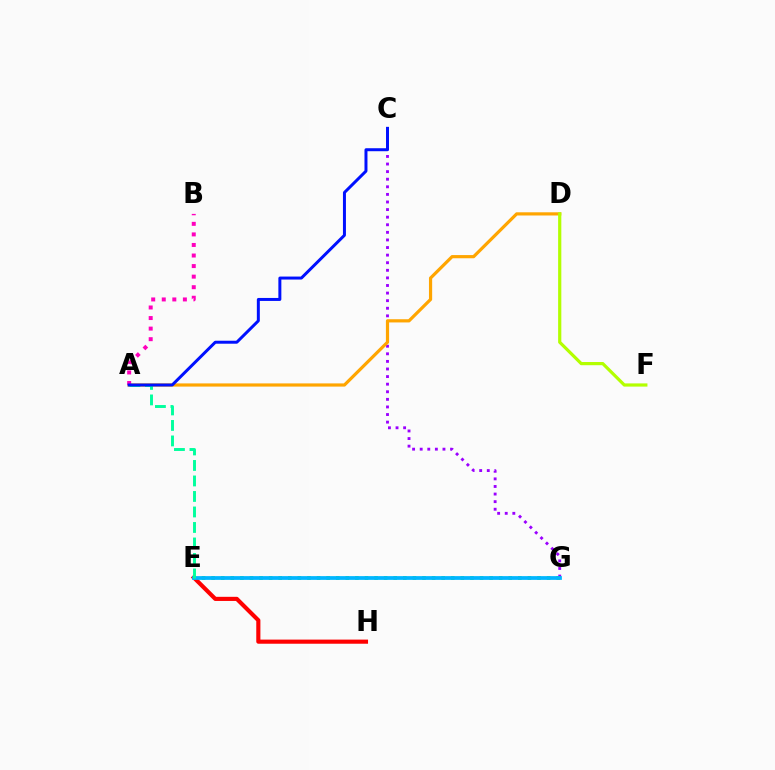{('C', 'G'): [{'color': '#9b00ff', 'line_style': 'dotted', 'thickness': 2.06}], ('E', 'H'): [{'color': '#ff0000', 'line_style': 'solid', 'thickness': 2.97}], ('E', 'G'): [{'color': '#08ff00', 'line_style': 'dotted', 'thickness': 2.6}, {'color': '#00b5ff', 'line_style': 'solid', 'thickness': 2.71}], ('A', 'D'): [{'color': '#ffa500', 'line_style': 'solid', 'thickness': 2.3}], ('A', 'E'): [{'color': '#00ff9d', 'line_style': 'dashed', 'thickness': 2.11}], ('A', 'B'): [{'color': '#ff00bd', 'line_style': 'dotted', 'thickness': 2.87}], ('A', 'C'): [{'color': '#0010ff', 'line_style': 'solid', 'thickness': 2.15}], ('D', 'F'): [{'color': '#b3ff00', 'line_style': 'solid', 'thickness': 2.3}]}